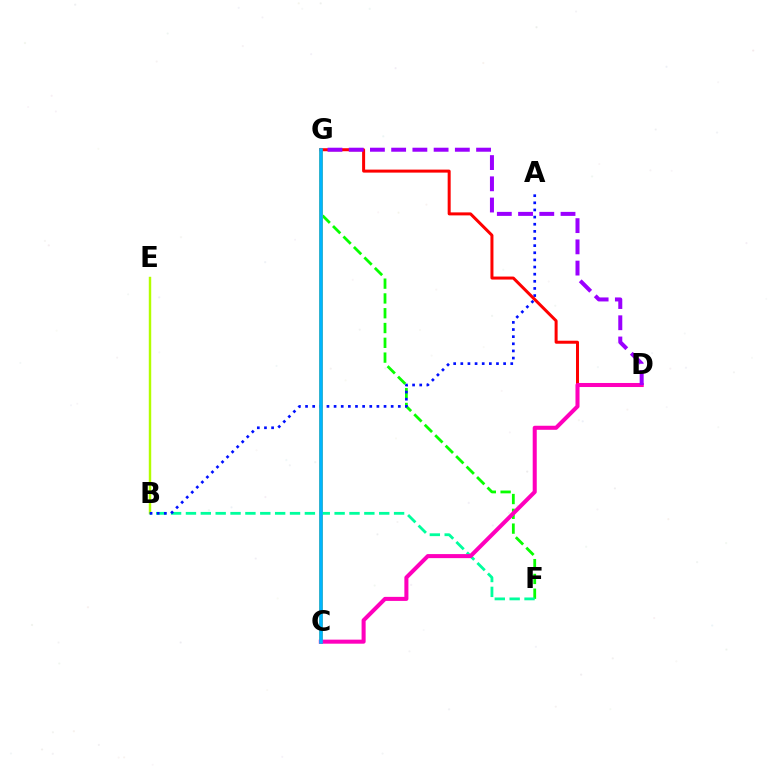{('F', 'G'): [{'color': '#08ff00', 'line_style': 'dashed', 'thickness': 2.01}], ('B', 'E'): [{'color': '#b3ff00', 'line_style': 'solid', 'thickness': 1.76}], ('C', 'G'): [{'color': '#ffa500', 'line_style': 'solid', 'thickness': 2.77}, {'color': '#00b5ff', 'line_style': 'solid', 'thickness': 2.6}], ('B', 'F'): [{'color': '#00ff9d', 'line_style': 'dashed', 'thickness': 2.02}], ('A', 'B'): [{'color': '#0010ff', 'line_style': 'dotted', 'thickness': 1.94}], ('D', 'G'): [{'color': '#ff0000', 'line_style': 'solid', 'thickness': 2.16}, {'color': '#9b00ff', 'line_style': 'dashed', 'thickness': 2.88}], ('C', 'D'): [{'color': '#ff00bd', 'line_style': 'solid', 'thickness': 2.91}]}